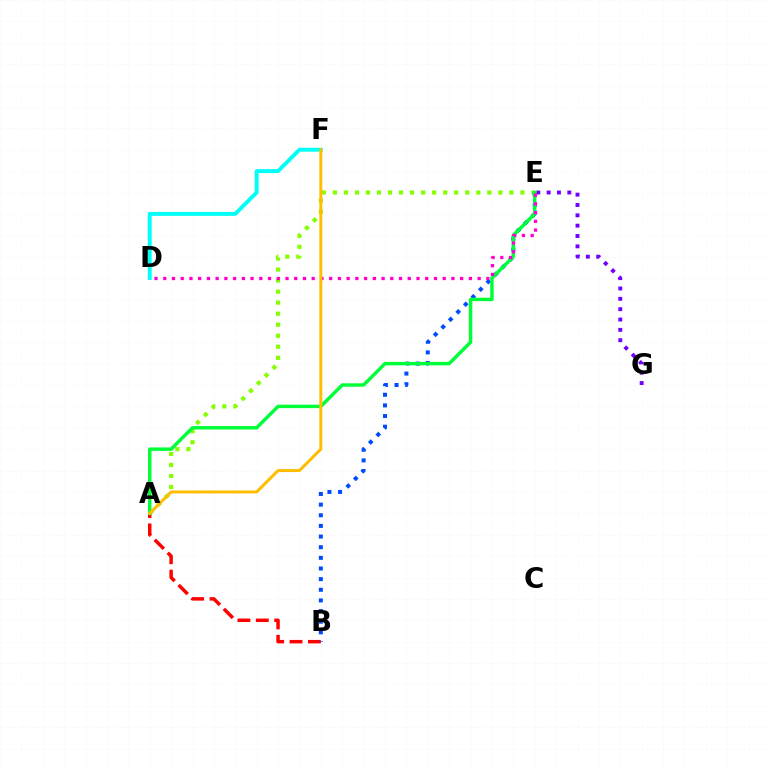{('D', 'F'): [{'color': '#00fff6', 'line_style': 'solid', 'thickness': 2.83}], ('A', 'B'): [{'color': '#ff0000', 'line_style': 'dashed', 'thickness': 2.5}], ('E', 'G'): [{'color': '#7200ff', 'line_style': 'dotted', 'thickness': 2.81}], ('A', 'E'): [{'color': '#84ff00', 'line_style': 'dotted', 'thickness': 3.0}, {'color': '#00ff39', 'line_style': 'solid', 'thickness': 2.48}], ('B', 'E'): [{'color': '#004bff', 'line_style': 'dotted', 'thickness': 2.89}], ('D', 'E'): [{'color': '#ff00cf', 'line_style': 'dotted', 'thickness': 2.37}], ('A', 'F'): [{'color': '#ffbd00', 'line_style': 'solid', 'thickness': 2.15}]}